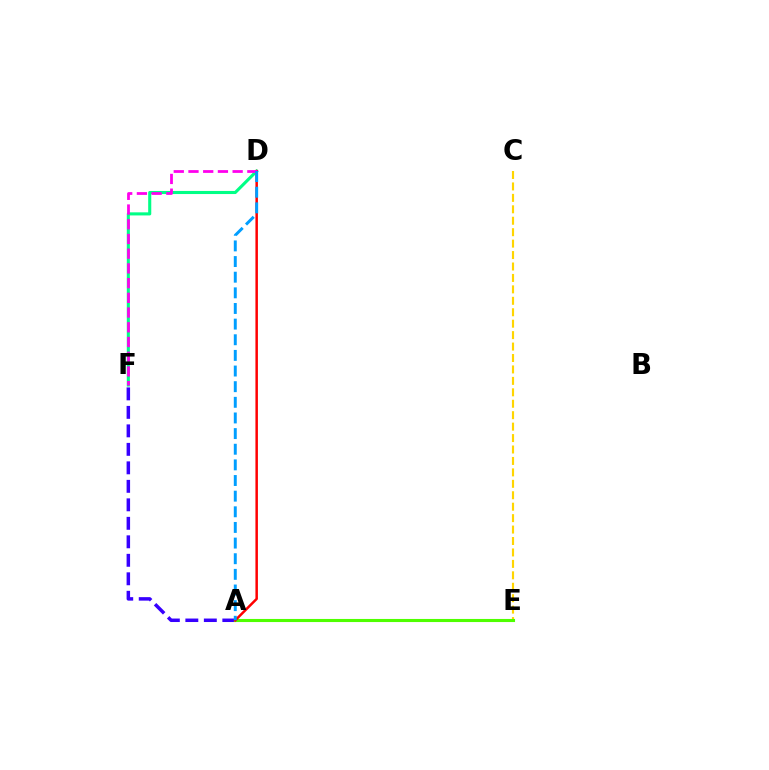{('C', 'E'): [{'color': '#ffd500', 'line_style': 'dashed', 'thickness': 1.55}], ('A', 'F'): [{'color': '#3700ff', 'line_style': 'dashed', 'thickness': 2.51}], ('D', 'F'): [{'color': '#00ff86', 'line_style': 'solid', 'thickness': 2.22}, {'color': '#ff00ed', 'line_style': 'dashed', 'thickness': 2.0}], ('A', 'E'): [{'color': '#4fff00', 'line_style': 'solid', 'thickness': 2.23}], ('A', 'D'): [{'color': '#ff0000', 'line_style': 'solid', 'thickness': 1.8}, {'color': '#009eff', 'line_style': 'dashed', 'thickness': 2.12}]}